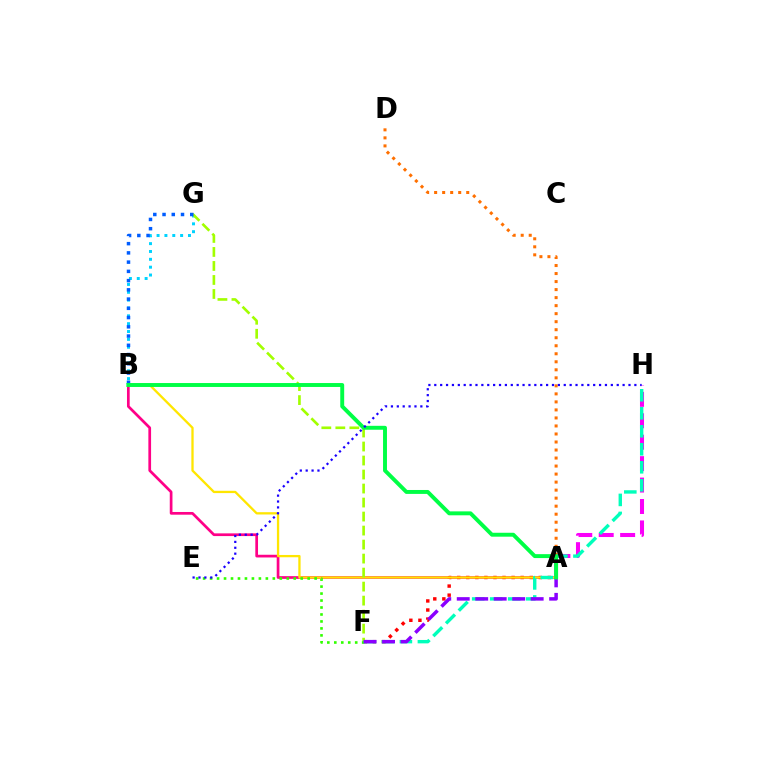{('A', 'H'): [{'color': '#fa00f9', 'line_style': 'dashed', 'thickness': 2.91}], ('A', 'D'): [{'color': '#ff7000', 'line_style': 'dotted', 'thickness': 2.18}], ('A', 'B'): [{'color': '#ff0088', 'line_style': 'solid', 'thickness': 1.95}, {'color': '#ffe600', 'line_style': 'solid', 'thickness': 1.65}, {'color': '#00ff45', 'line_style': 'solid', 'thickness': 2.83}], ('A', 'F'): [{'color': '#ff0000', 'line_style': 'dotted', 'thickness': 2.46}, {'color': '#8a00ff', 'line_style': 'dashed', 'thickness': 2.51}], ('B', 'G'): [{'color': '#00d3ff', 'line_style': 'dotted', 'thickness': 2.13}, {'color': '#005dff', 'line_style': 'dotted', 'thickness': 2.51}], ('F', 'G'): [{'color': '#a2ff00', 'line_style': 'dashed', 'thickness': 1.9}], ('E', 'F'): [{'color': '#31ff00', 'line_style': 'dotted', 'thickness': 1.89}], ('F', 'H'): [{'color': '#00ffbb', 'line_style': 'dashed', 'thickness': 2.45}], ('E', 'H'): [{'color': '#1900ff', 'line_style': 'dotted', 'thickness': 1.6}]}